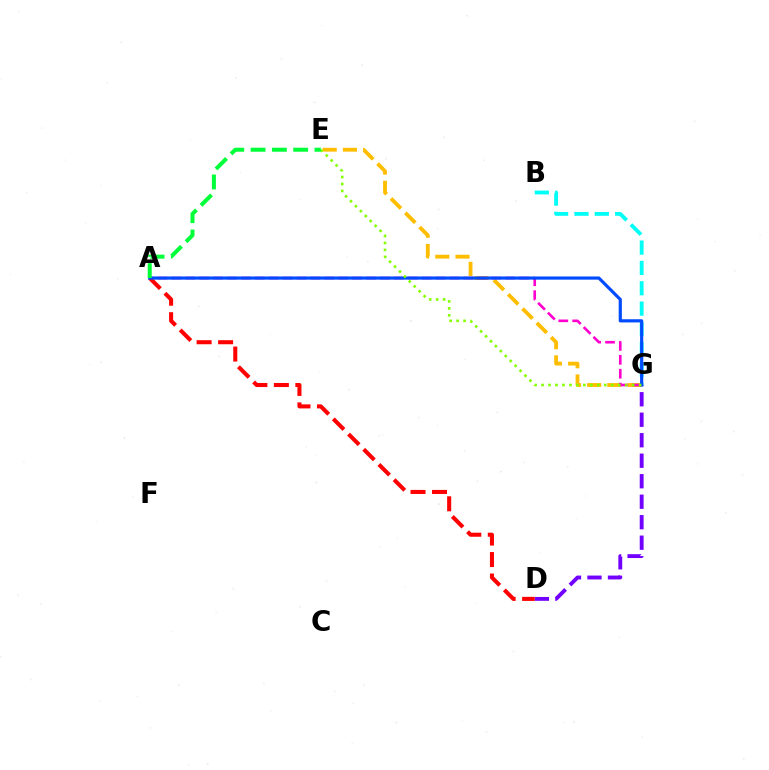{('B', 'G'): [{'color': '#00fff6', 'line_style': 'dashed', 'thickness': 2.76}], ('D', 'G'): [{'color': '#7200ff', 'line_style': 'dashed', 'thickness': 2.78}], ('E', 'G'): [{'color': '#ffbd00', 'line_style': 'dashed', 'thickness': 2.75}, {'color': '#84ff00', 'line_style': 'dotted', 'thickness': 1.89}], ('A', 'G'): [{'color': '#ff00cf', 'line_style': 'dashed', 'thickness': 1.89}, {'color': '#004bff', 'line_style': 'solid', 'thickness': 2.29}], ('A', 'D'): [{'color': '#ff0000', 'line_style': 'dashed', 'thickness': 2.92}], ('A', 'E'): [{'color': '#00ff39', 'line_style': 'dashed', 'thickness': 2.89}]}